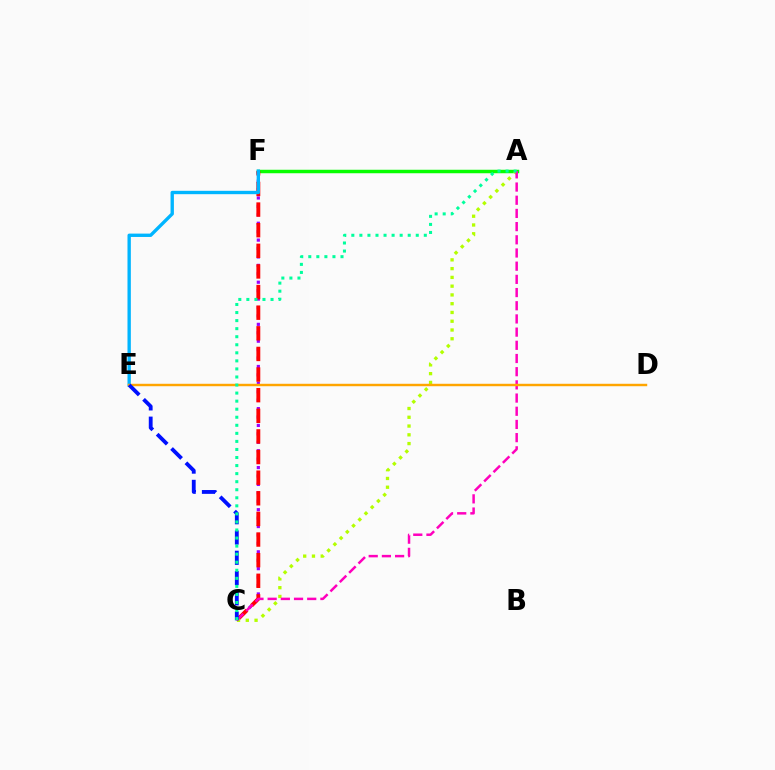{('C', 'F'): [{'color': '#9b00ff', 'line_style': 'dotted', 'thickness': 2.29}, {'color': '#ff0000', 'line_style': 'dashed', 'thickness': 2.8}], ('A', 'F'): [{'color': '#08ff00', 'line_style': 'solid', 'thickness': 2.5}], ('E', 'F'): [{'color': '#00b5ff', 'line_style': 'solid', 'thickness': 2.42}], ('A', 'C'): [{'color': '#b3ff00', 'line_style': 'dotted', 'thickness': 2.38}, {'color': '#ff00bd', 'line_style': 'dashed', 'thickness': 1.79}, {'color': '#00ff9d', 'line_style': 'dotted', 'thickness': 2.19}], ('D', 'E'): [{'color': '#ffa500', 'line_style': 'solid', 'thickness': 1.75}], ('C', 'E'): [{'color': '#0010ff', 'line_style': 'dashed', 'thickness': 2.75}]}